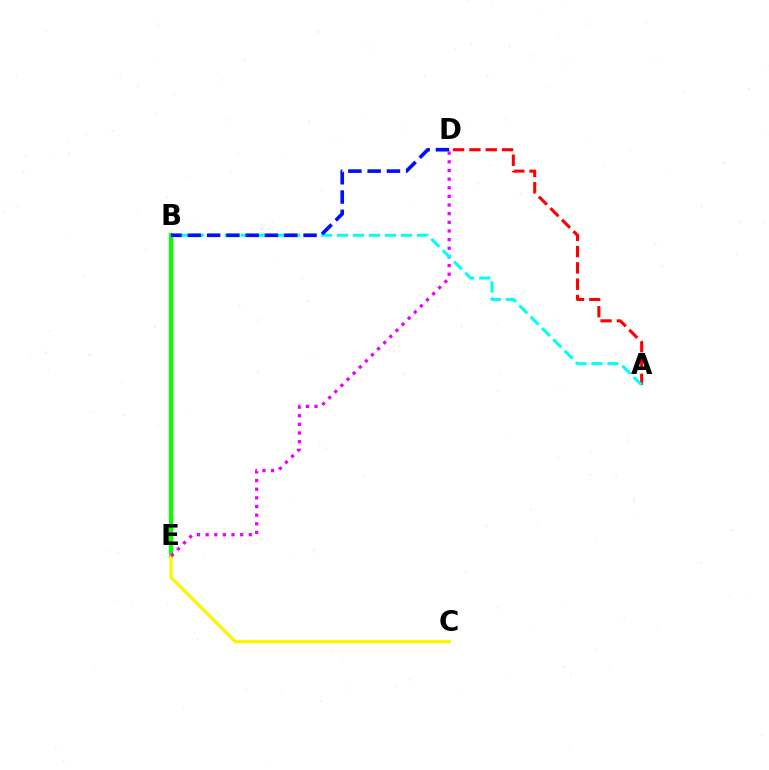{('B', 'E'): [{'color': '#08ff00', 'line_style': 'solid', 'thickness': 3.0}], ('C', 'E'): [{'color': '#fcf500', 'line_style': 'solid', 'thickness': 2.3}], ('A', 'D'): [{'color': '#ff0000', 'line_style': 'dashed', 'thickness': 2.22}], ('D', 'E'): [{'color': '#ee00ff', 'line_style': 'dotted', 'thickness': 2.35}], ('A', 'B'): [{'color': '#00fff6', 'line_style': 'dashed', 'thickness': 2.17}], ('B', 'D'): [{'color': '#0010ff', 'line_style': 'dashed', 'thickness': 2.62}]}